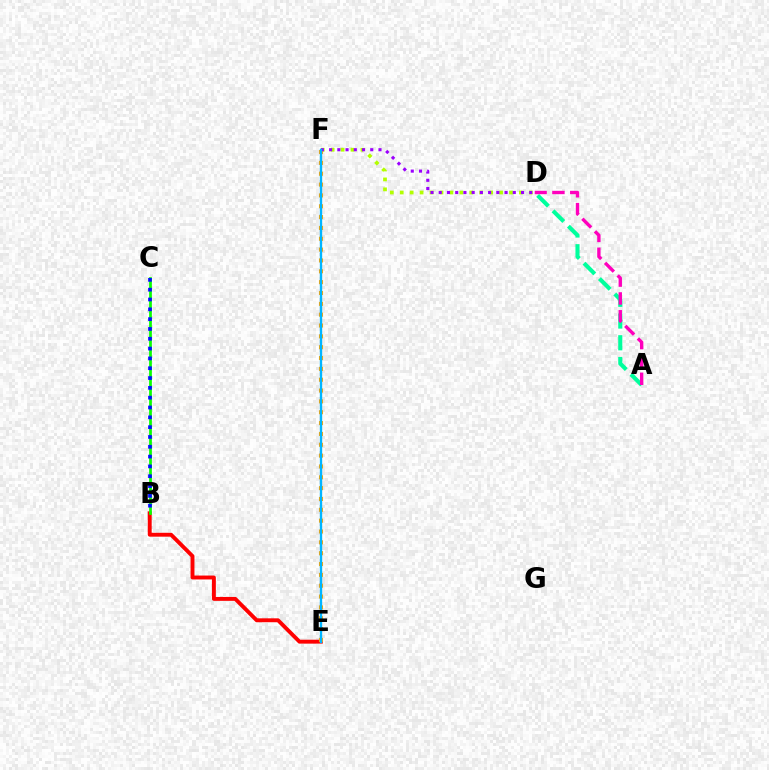{('D', 'F'): [{'color': '#b3ff00', 'line_style': 'dotted', 'thickness': 2.7}, {'color': '#9b00ff', 'line_style': 'dotted', 'thickness': 2.24}], ('A', 'D'): [{'color': '#00ff9d', 'line_style': 'dashed', 'thickness': 2.95}, {'color': '#ff00bd', 'line_style': 'dashed', 'thickness': 2.42}], ('B', 'E'): [{'color': '#ff0000', 'line_style': 'solid', 'thickness': 2.81}], ('B', 'C'): [{'color': '#08ff00', 'line_style': 'solid', 'thickness': 1.97}, {'color': '#0010ff', 'line_style': 'dotted', 'thickness': 2.67}], ('E', 'F'): [{'color': '#ffa500', 'line_style': 'dotted', 'thickness': 2.95}, {'color': '#00b5ff', 'line_style': 'solid', 'thickness': 1.68}]}